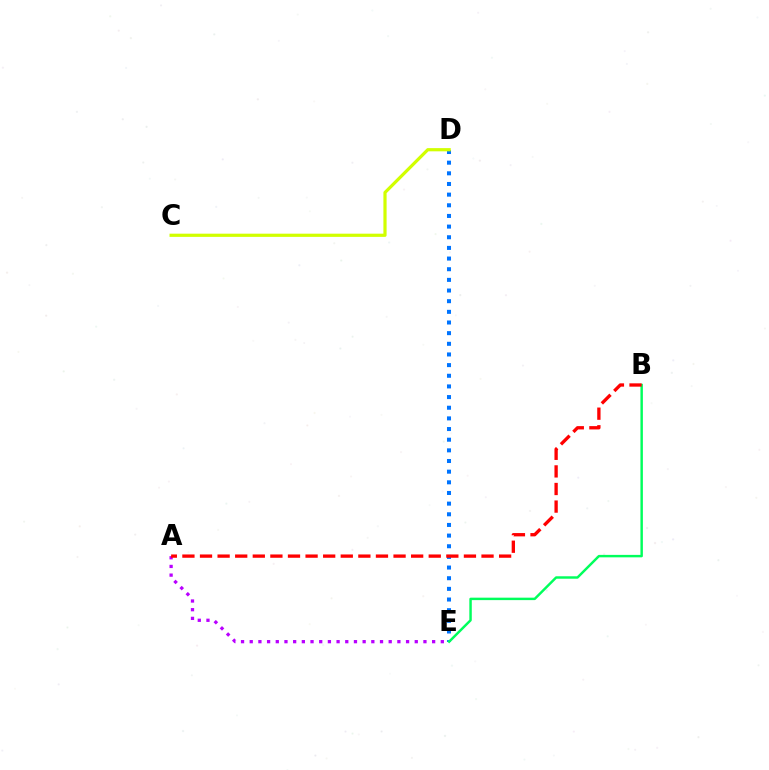{('D', 'E'): [{'color': '#0074ff', 'line_style': 'dotted', 'thickness': 2.89}], ('A', 'E'): [{'color': '#b900ff', 'line_style': 'dotted', 'thickness': 2.36}], ('B', 'E'): [{'color': '#00ff5c', 'line_style': 'solid', 'thickness': 1.76}], ('A', 'B'): [{'color': '#ff0000', 'line_style': 'dashed', 'thickness': 2.39}], ('C', 'D'): [{'color': '#d1ff00', 'line_style': 'solid', 'thickness': 2.3}]}